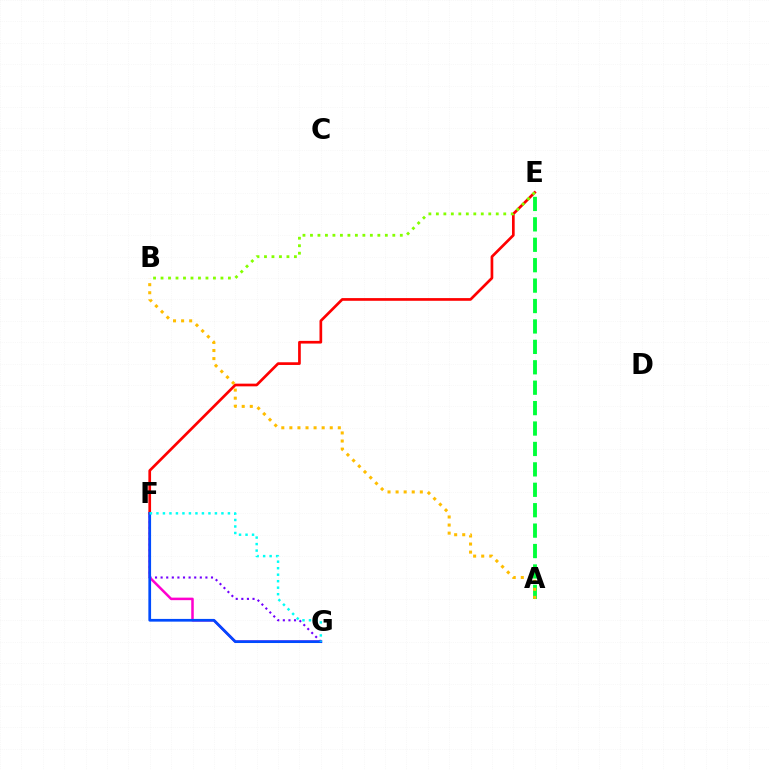{('F', 'G'): [{'color': '#7200ff', 'line_style': 'dotted', 'thickness': 1.52}, {'color': '#ff00cf', 'line_style': 'solid', 'thickness': 1.81}, {'color': '#004bff', 'line_style': 'solid', 'thickness': 1.96}, {'color': '#00fff6', 'line_style': 'dotted', 'thickness': 1.77}], ('A', 'E'): [{'color': '#00ff39', 'line_style': 'dashed', 'thickness': 2.77}], ('E', 'F'): [{'color': '#ff0000', 'line_style': 'solid', 'thickness': 1.94}], ('A', 'B'): [{'color': '#ffbd00', 'line_style': 'dotted', 'thickness': 2.19}], ('B', 'E'): [{'color': '#84ff00', 'line_style': 'dotted', 'thickness': 2.03}]}